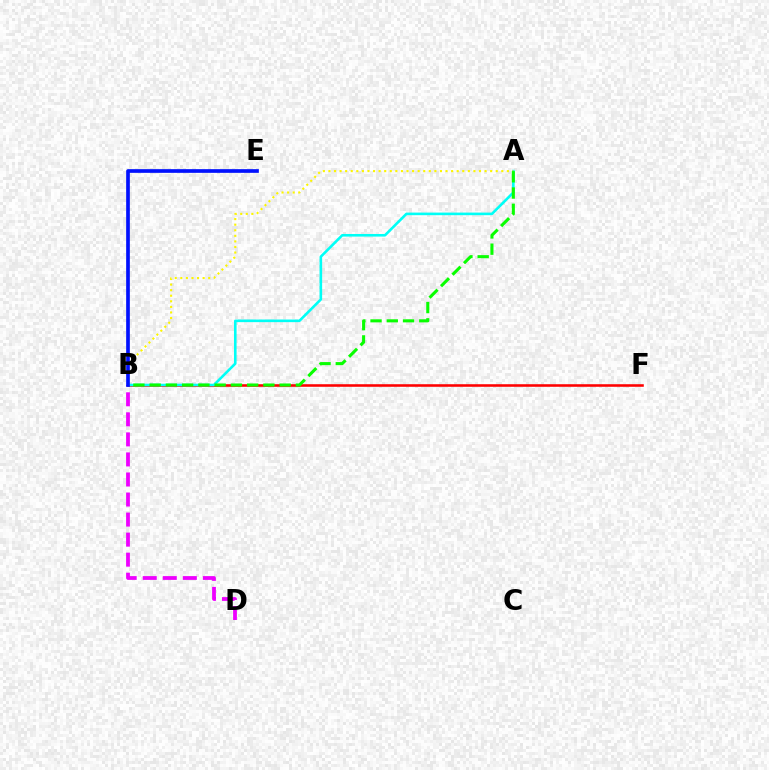{('B', 'D'): [{'color': '#ee00ff', 'line_style': 'dashed', 'thickness': 2.72}], ('B', 'F'): [{'color': '#ff0000', 'line_style': 'solid', 'thickness': 1.85}], ('A', 'B'): [{'color': '#00fff6', 'line_style': 'solid', 'thickness': 1.87}, {'color': '#fcf500', 'line_style': 'dotted', 'thickness': 1.52}, {'color': '#08ff00', 'line_style': 'dashed', 'thickness': 2.21}], ('B', 'E'): [{'color': '#0010ff', 'line_style': 'solid', 'thickness': 2.65}]}